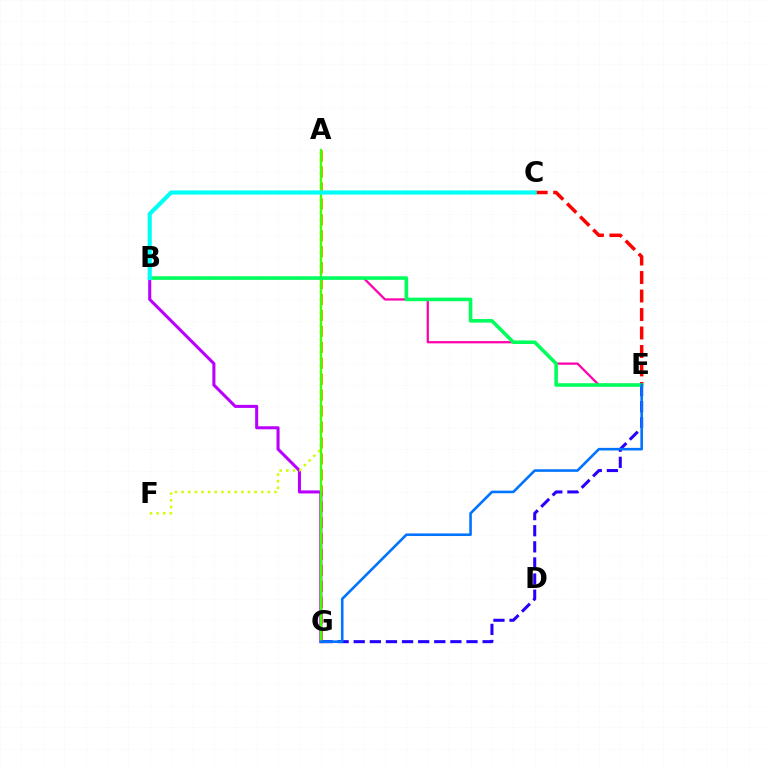{('E', 'G'): [{'color': '#2500ff', 'line_style': 'dashed', 'thickness': 2.19}, {'color': '#0074ff', 'line_style': 'solid', 'thickness': 1.87}], ('A', 'G'): [{'color': '#ff9400', 'line_style': 'dashed', 'thickness': 2.17}, {'color': '#3dff00', 'line_style': 'solid', 'thickness': 1.63}], ('B', 'G'): [{'color': '#b900ff', 'line_style': 'solid', 'thickness': 2.2}], ('A', 'F'): [{'color': '#d1ff00', 'line_style': 'dotted', 'thickness': 1.8}], ('B', 'E'): [{'color': '#ff00ac', 'line_style': 'solid', 'thickness': 1.62}, {'color': '#00ff5c', 'line_style': 'solid', 'thickness': 2.57}], ('C', 'E'): [{'color': '#ff0000', 'line_style': 'dashed', 'thickness': 2.51}], ('B', 'C'): [{'color': '#00fff6', 'line_style': 'solid', 'thickness': 2.99}]}